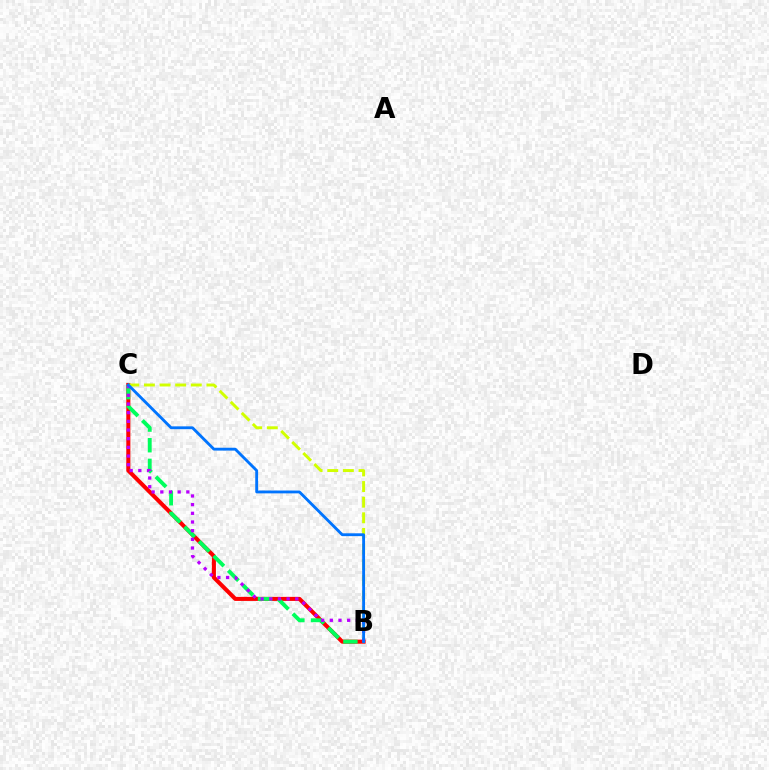{('B', 'C'): [{'color': '#ff0000', 'line_style': 'solid', 'thickness': 2.93}, {'color': '#d1ff00', 'line_style': 'dashed', 'thickness': 2.12}, {'color': '#00ff5c', 'line_style': 'dashed', 'thickness': 2.8}, {'color': '#b900ff', 'line_style': 'dotted', 'thickness': 2.36}, {'color': '#0074ff', 'line_style': 'solid', 'thickness': 2.05}]}